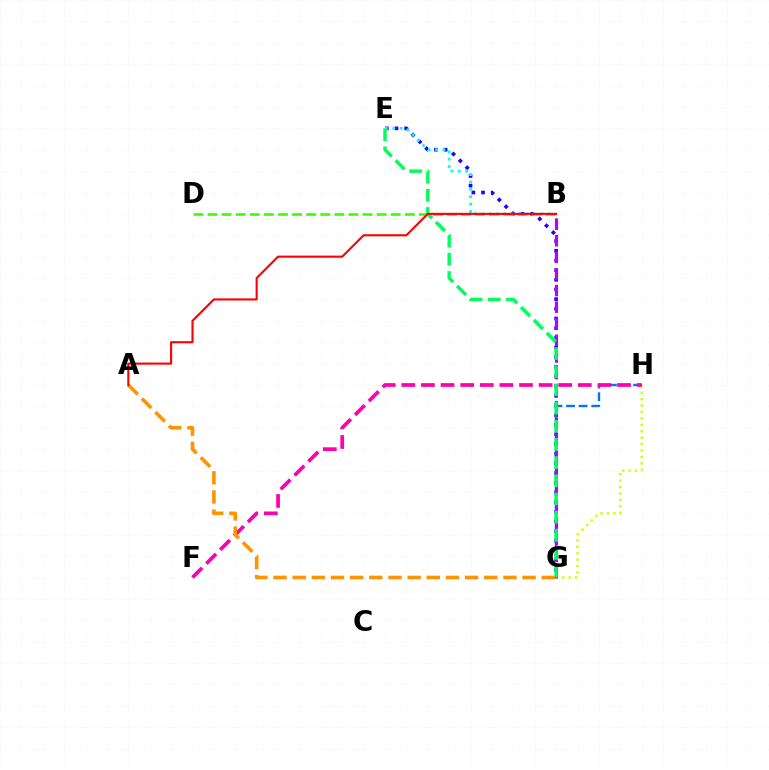{('E', 'G'): [{'color': '#2500ff', 'line_style': 'dotted', 'thickness': 2.63}, {'color': '#00ff5c', 'line_style': 'dashed', 'thickness': 2.47}], ('G', 'H'): [{'color': '#d1ff00', 'line_style': 'dotted', 'thickness': 1.75}, {'color': '#0074ff', 'line_style': 'dashed', 'thickness': 1.71}], ('B', 'D'): [{'color': '#3dff00', 'line_style': 'dashed', 'thickness': 1.91}], ('F', 'H'): [{'color': '#ff00ac', 'line_style': 'dashed', 'thickness': 2.66}], ('B', 'G'): [{'color': '#b900ff', 'line_style': 'dashed', 'thickness': 2.25}], ('A', 'G'): [{'color': '#ff9400', 'line_style': 'dashed', 'thickness': 2.6}], ('B', 'E'): [{'color': '#00fff6', 'line_style': 'dotted', 'thickness': 2.0}], ('A', 'B'): [{'color': '#ff0000', 'line_style': 'solid', 'thickness': 1.52}]}